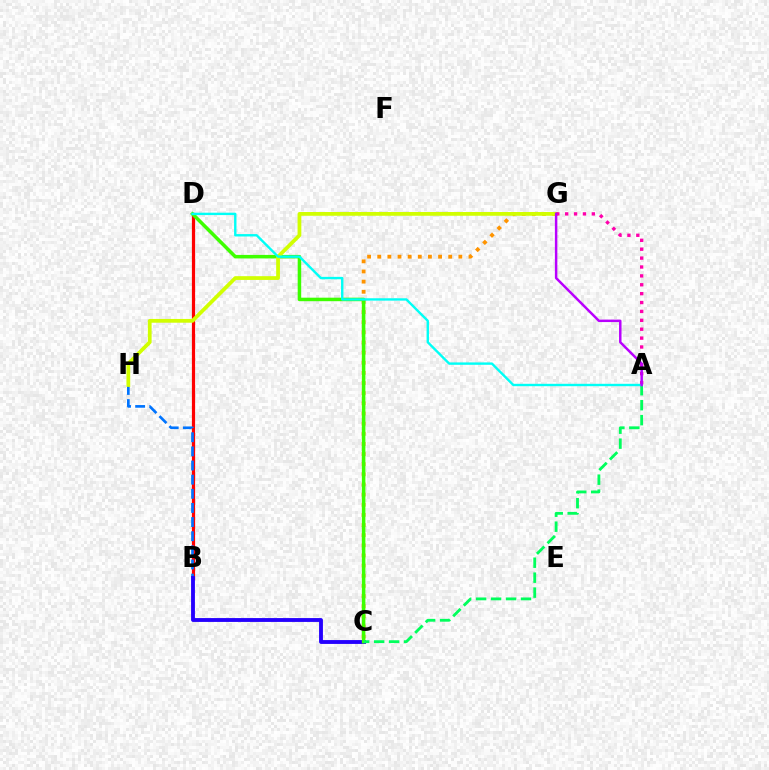{('B', 'D'): [{'color': '#ff0000', 'line_style': 'solid', 'thickness': 2.3}], ('B', 'H'): [{'color': '#0074ff', 'line_style': 'dashed', 'thickness': 1.92}], ('B', 'C'): [{'color': '#2500ff', 'line_style': 'solid', 'thickness': 2.77}], ('C', 'G'): [{'color': '#ff9400', 'line_style': 'dotted', 'thickness': 2.76}], ('C', 'D'): [{'color': '#3dff00', 'line_style': 'solid', 'thickness': 2.53}], ('G', 'H'): [{'color': '#d1ff00', 'line_style': 'solid', 'thickness': 2.7}], ('A', 'C'): [{'color': '#00ff5c', 'line_style': 'dashed', 'thickness': 2.03}], ('A', 'D'): [{'color': '#00fff6', 'line_style': 'solid', 'thickness': 1.72}], ('A', 'G'): [{'color': '#ff00ac', 'line_style': 'dotted', 'thickness': 2.42}, {'color': '#b900ff', 'line_style': 'solid', 'thickness': 1.78}]}